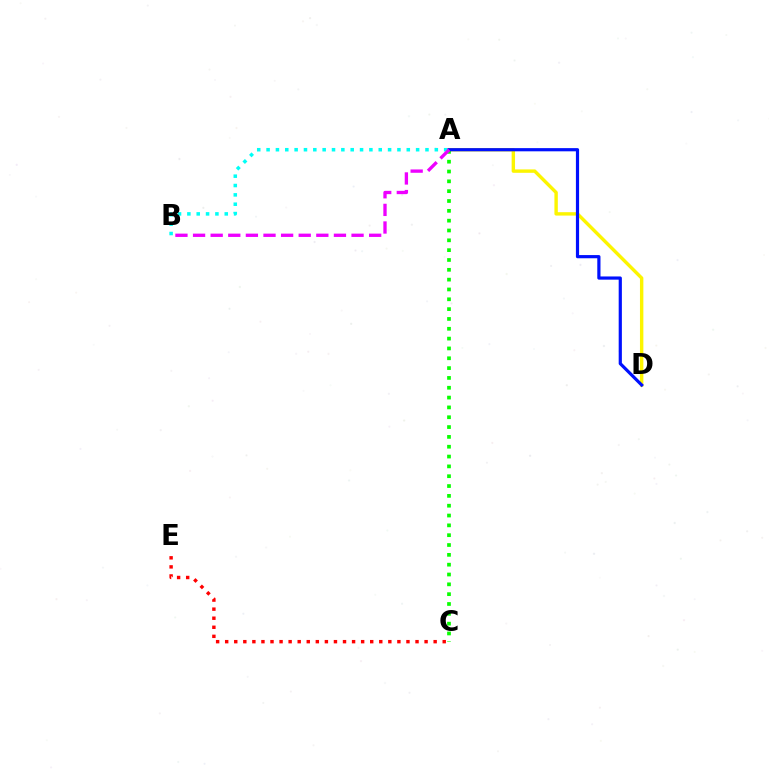{('A', 'D'): [{'color': '#fcf500', 'line_style': 'solid', 'thickness': 2.44}, {'color': '#0010ff', 'line_style': 'solid', 'thickness': 2.3}], ('A', 'B'): [{'color': '#00fff6', 'line_style': 'dotted', 'thickness': 2.54}, {'color': '#ee00ff', 'line_style': 'dashed', 'thickness': 2.39}], ('C', 'E'): [{'color': '#ff0000', 'line_style': 'dotted', 'thickness': 2.46}], ('A', 'C'): [{'color': '#08ff00', 'line_style': 'dotted', 'thickness': 2.67}]}